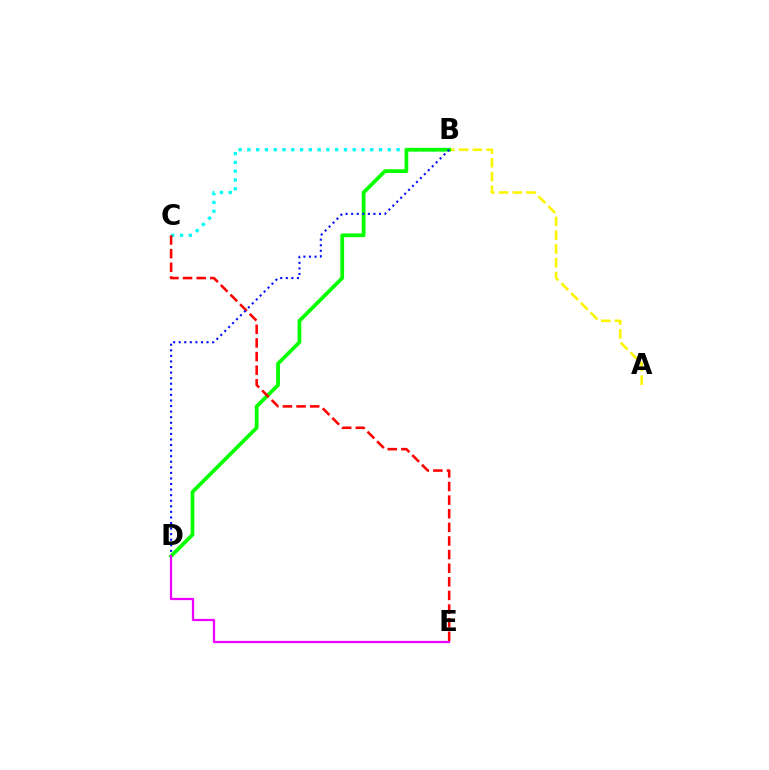{('A', 'B'): [{'color': '#fcf500', 'line_style': 'dashed', 'thickness': 1.87}], ('B', 'C'): [{'color': '#00fff6', 'line_style': 'dotted', 'thickness': 2.38}], ('B', 'D'): [{'color': '#08ff00', 'line_style': 'solid', 'thickness': 2.7}, {'color': '#0010ff', 'line_style': 'dotted', 'thickness': 1.51}], ('C', 'E'): [{'color': '#ff0000', 'line_style': 'dashed', 'thickness': 1.85}], ('D', 'E'): [{'color': '#ee00ff', 'line_style': 'solid', 'thickness': 1.61}]}